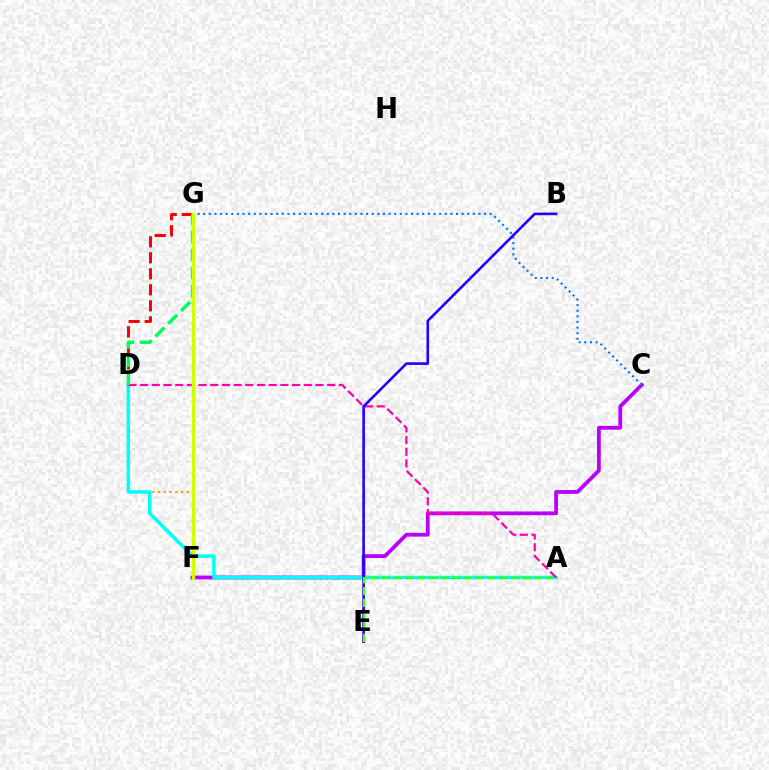{('D', 'F'): [{'color': '#ff9400', 'line_style': 'dotted', 'thickness': 1.55}], ('C', 'F'): [{'color': '#b900ff', 'line_style': 'solid', 'thickness': 2.73}], ('A', 'D'): [{'color': '#00fff6', 'line_style': 'solid', 'thickness': 2.49}, {'color': '#ff00ac', 'line_style': 'dashed', 'thickness': 1.59}], ('D', 'G'): [{'color': '#ff0000', 'line_style': 'dashed', 'thickness': 2.18}, {'color': '#00ff5c', 'line_style': 'dashed', 'thickness': 2.46}], ('C', 'G'): [{'color': '#0074ff', 'line_style': 'dotted', 'thickness': 1.53}], ('B', 'E'): [{'color': '#2500ff', 'line_style': 'solid', 'thickness': 1.88}], ('A', 'E'): [{'color': '#3dff00', 'line_style': 'dashed', 'thickness': 1.59}], ('F', 'G'): [{'color': '#d1ff00', 'line_style': 'solid', 'thickness': 2.43}]}